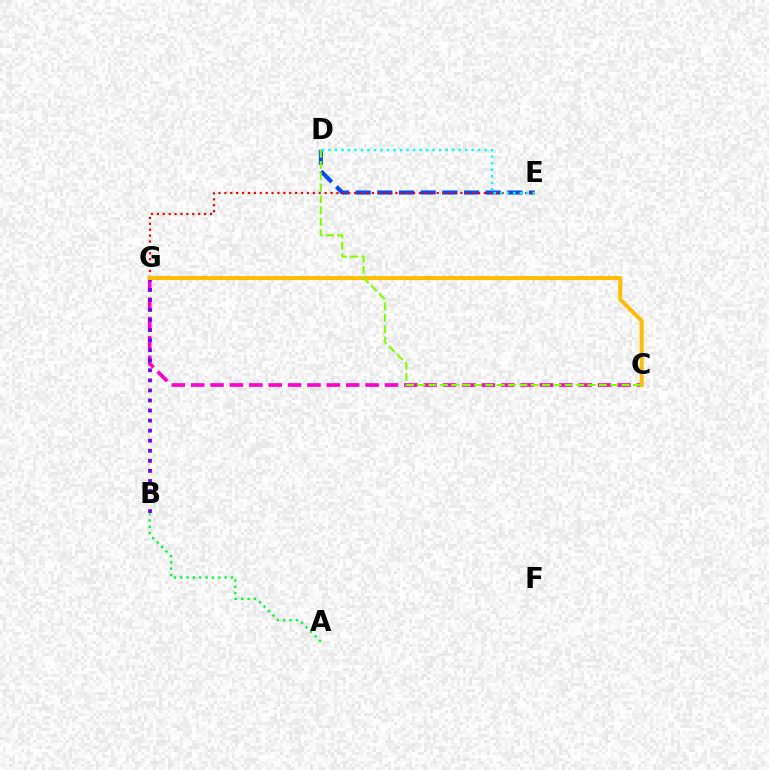{('C', 'G'): [{'color': '#ff00cf', 'line_style': 'dashed', 'thickness': 2.63}, {'color': '#ffbd00', 'line_style': 'solid', 'thickness': 2.87}], ('D', 'E'): [{'color': '#004bff', 'line_style': 'dashed', 'thickness': 2.94}, {'color': '#00fff6', 'line_style': 'dotted', 'thickness': 1.77}], ('E', 'G'): [{'color': '#ff0000', 'line_style': 'dotted', 'thickness': 1.6}], ('B', 'G'): [{'color': '#7200ff', 'line_style': 'dotted', 'thickness': 2.73}], ('C', 'D'): [{'color': '#84ff00', 'line_style': 'dashed', 'thickness': 1.54}], ('A', 'B'): [{'color': '#00ff39', 'line_style': 'dotted', 'thickness': 1.72}]}